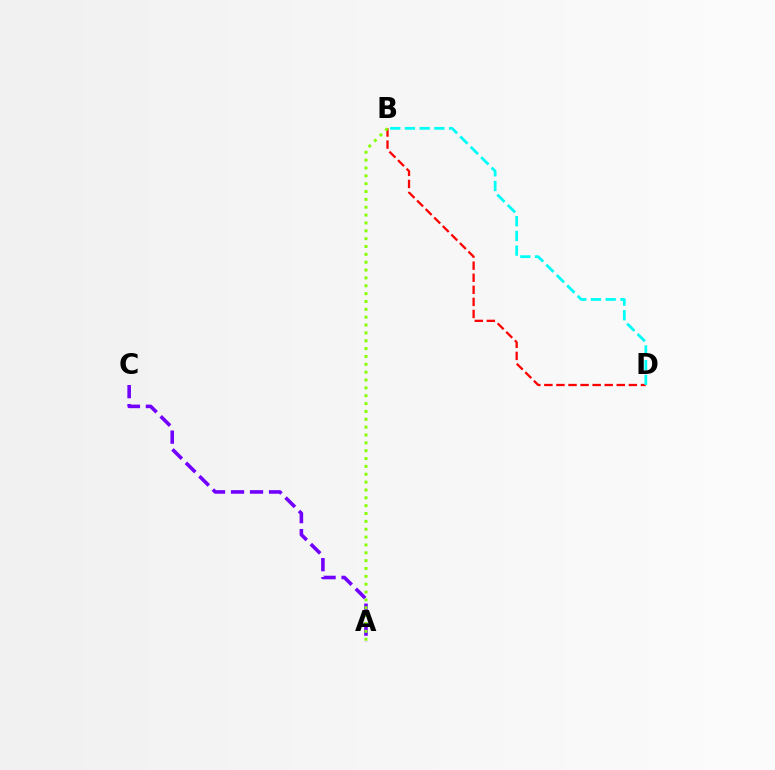{('A', 'C'): [{'color': '#7200ff', 'line_style': 'dashed', 'thickness': 2.58}], ('B', 'D'): [{'color': '#ff0000', 'line_style': 'dashed', 'thickness': 1.64}, {'color': '#00fff6', 'line_style': 'dashed', 'thickness': 2.0}], ('A', 'B'): [{'color': '#84ff00', 'line_style': 'dotted', 'thickness': 2.13}]}